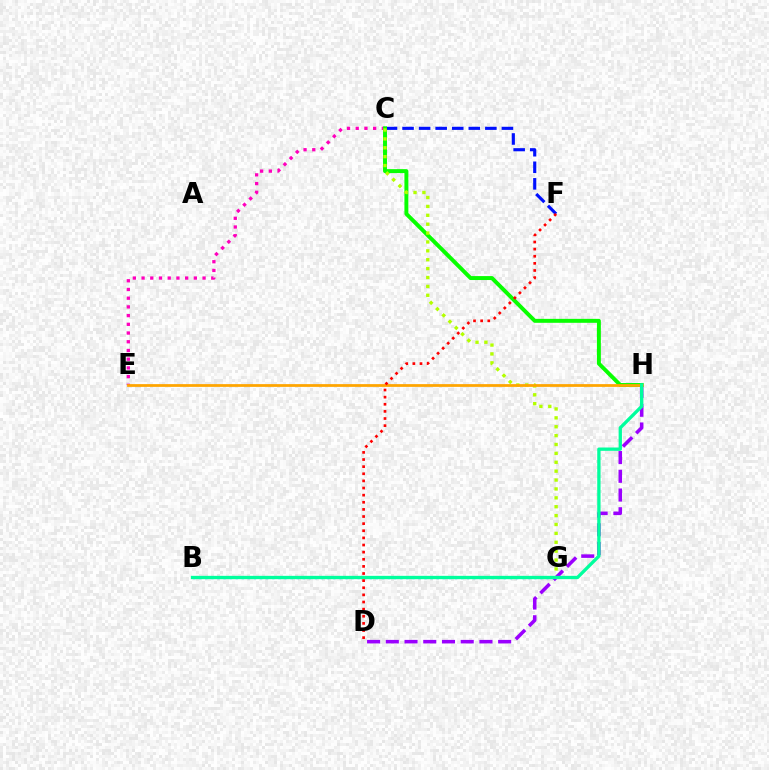{('C', 'E'): [{'color': '#ff00bd', 'line_style': 'dotted', 'thickness': 2.37}], ('C', 'F'): [{'color': '#0010ff', 'line_style': 'dashed', 'thickness': 2.25}], ('C', 'H'): [{'color': '#08ff00', 'line_style': 'solid', 'thickness': 2.84}], ('B', 'G'): [{'color': '#00b5ff', 'line_style': 'dotted', 'thickness': 1.66}], ('D', 'H'): [{'color': '#9b00ff', 'line_style': 'dashed', 'thickness': 2.54}], ('C', 'G'): [{'color': '#b3ff00', 'line_style': 'dotted', 'thickness': 2.41}], ('E', 'H'): [{'color': '#ffa500', 'line_style': 'solid', 'thickness': 1.98}], ('B', 'H'): [{'color': '#00ff9d', 'line_style': 'solid', 'thickness': 2.38}], ('D', 'F'): [{'color': '#ff0000', 'line_style': 'dotted', 'thickness': 1.94}]}